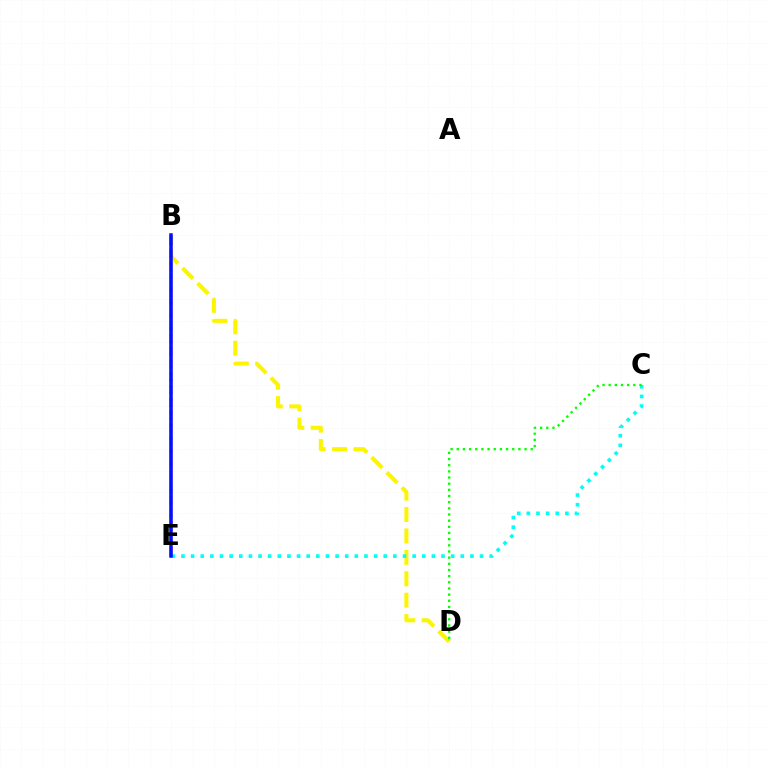{('B', 'D'): [{'color': '#fcf500', 'line_style': 'dashed', 'thickness': 2.91}], ('B', 'E'): [{'color': '#ee00ff', 'line_style': 'dotted', 'thickness': 1.76}, {'color': '#ff0000', 'line_style': 'dashed', 'thickness': 1.69}, {'color': '#0010ff', 'line_style': 'solid', 'thickness': 2.53}], ('C', 'E'): [{'color': '#00fff6', 'line_style': 'dotted', 'thickness': 2.62}], ('C', 'D'): [{'color': '#08ff00', 'line_style': 'dotted', 'thickness': 1.67}]}